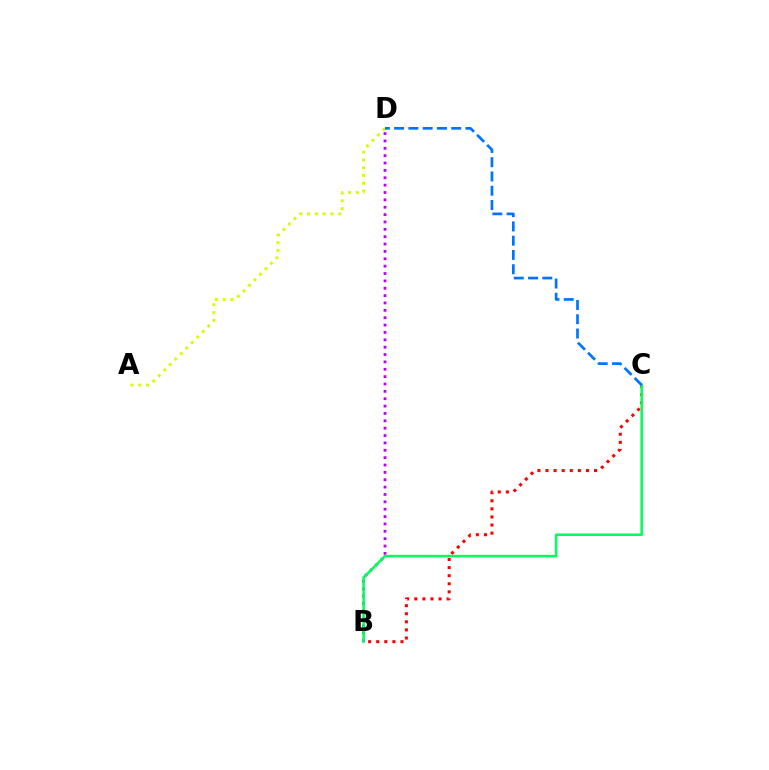{('B', 'C'): [{'color': '#ff0000', 'line_style': 'dotted', 'thickness': 2.2}, {'color': '#00ff5c', 'line_style': 'solid', 'thickness': 1.83}], ('B', 'D'): [{'color': '#b900ff', 'line_style': 'dotted', 'thickness': 2.0}], ('A', 'D'): [{'color': '#d1ff00', 'line_style': 'dotted', 'thickness': 2.12}], ('C', 'D'): [{'color': '#0074ff', 'line_style': 'dashed', 'thickness': 1.94}]}